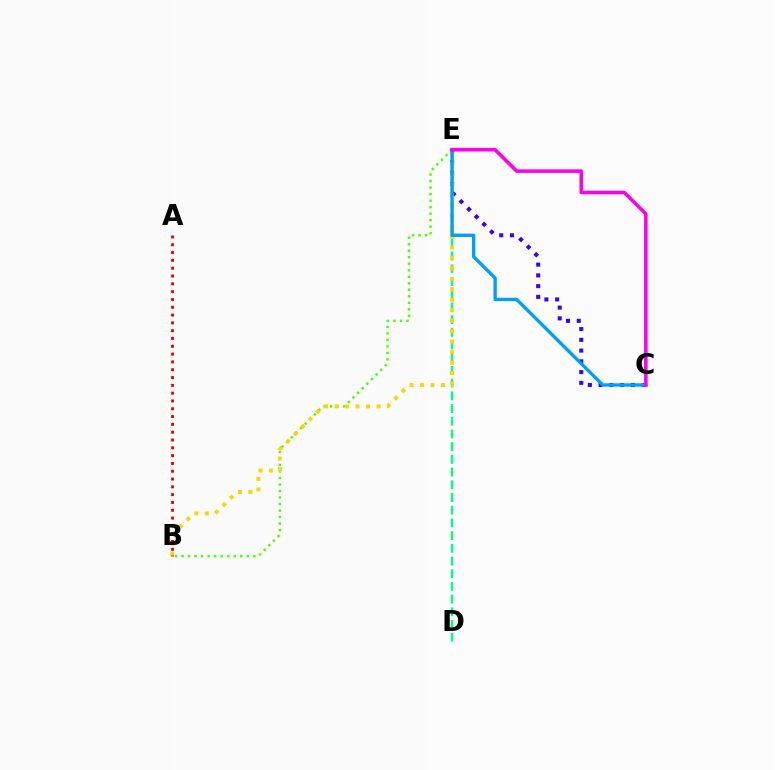{('D', 'E'): [{'color': '#00ff86', 'line_style': 'dashed', 'thickness': 1.73}], ('B', 'E'): [{'color': '#4fff00', 'line_style': 'dotted', 'thickness': 1.77}, {'color': '#ffd500', 'line_style': 'dotted', 'thickness': 2.85}], ('C', 'E'): [{'color': '#3700ff', 'line_style': 'dotted', 'thickness': 2.92}, {'color': '#009eff', 'line_style': 'solid', 'thickness': 2.41}, {'color': '#ff00ed', 'line_style': 'solid', 'thickness': 2.58}], ('A', 'B'): [{'color': '#ff0000', 'line_style': 'dotted', 'thickness': 2.12}]}